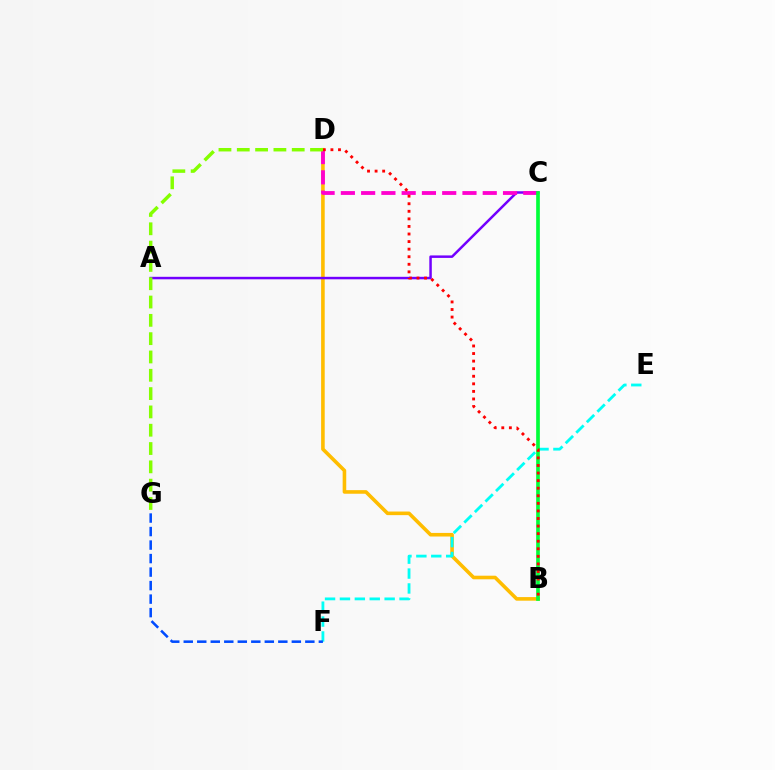{('B', 'D'): [{'color': '#ffbd00', 'line_style': 'solid', 'thickness': 2.59}, {'color': '#ff0000', 'line_style': 'dotted', 'thickness': 2.06}], ('A', 'C'): [{'color': '#7200ff', 'line_style': 'solid', 'thickness': 1.79}], ('C', 'D'): [{'color': '#ff00cf', 'line_style': 'dashed', 'thickness': 2.75}], ('E', 'F'): [{'color': '#00fff6', 'line_style': 'dashed', 'thickness': 2.02}], ('B', 'C'): [{'color': '#00ff39', 'line_style': 'solid', 'thickness': 2.64}], ('F', 'G'): [{'color': '#004bff', 'line_style': 'dashed', 'thickness': 1.84}], ('D', 'G'): [{'color': '#84ff00', 'line_style': 'dashed', 'thickness': 2.49}]}